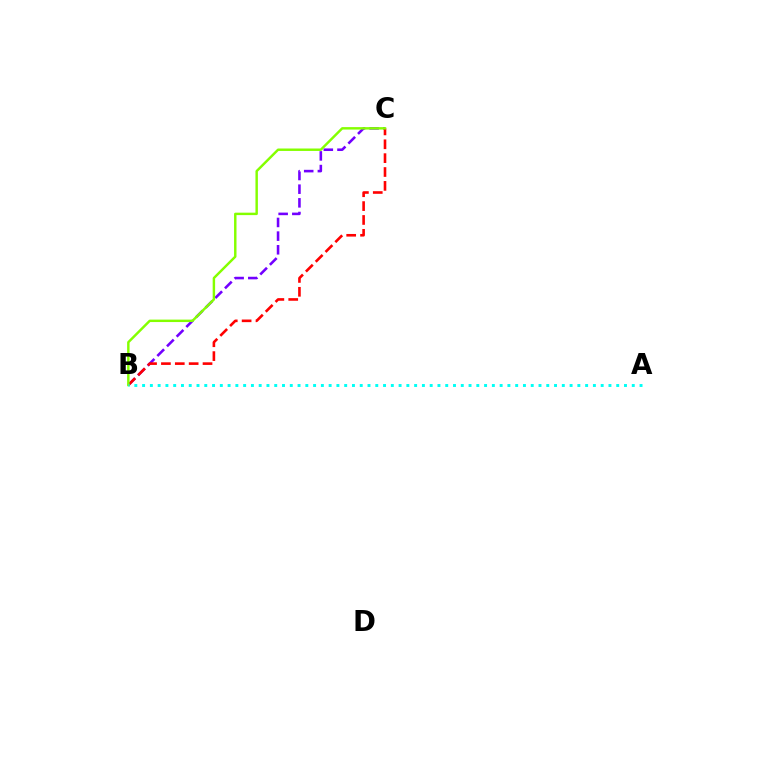{('B', 'C'): [{'color': '#7200ff', 'line_style': 'dashed', 'thickness': 1.86}, {'color': '#ff0000', 'line_style': 'dashed', 'thickness': 1.88}, {'color': '#84ff00', 'line_style': 'solid', 'thickness': 1.76}], ('A', 'B'): [{'color': '#00fff6', 'line_style': 'dotted', 'thickness': 2.11}]}